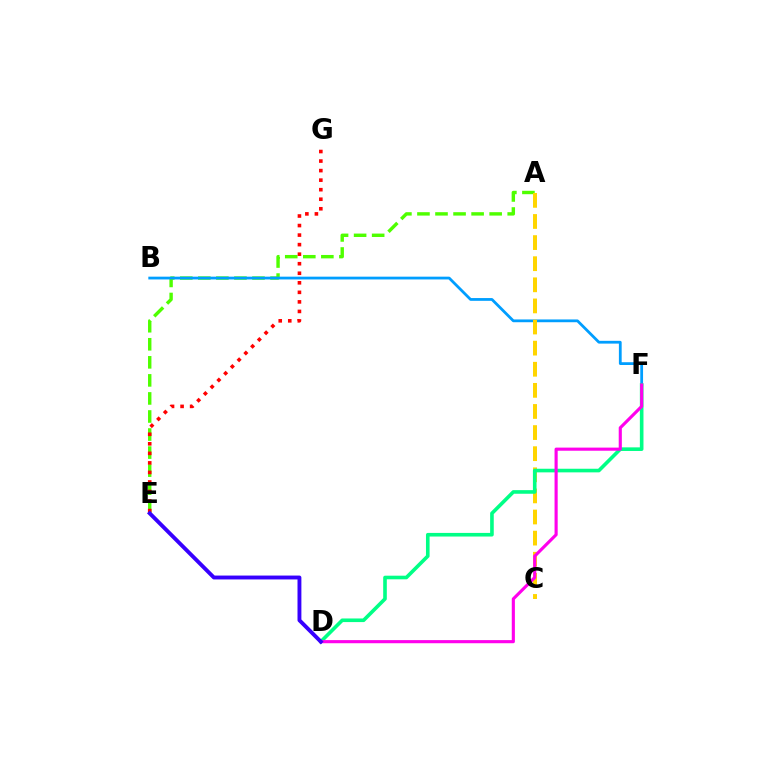{('A', 'E'): [{'color': '#4fff00', 'line_style': 'dashed', 'thickness': 2.45}], ('E', 'G'): [{'color': '#ff0000', 'line_style': 'dotted', 'thickness': 2.59}], ('B', 'F'): [{'color': '#009eff', 'line_style': 'solid', 'thickness': 2.0}], ('A', 'C'): [{'color': '#ffd500', 'line_style': 'dashed', 'thickness': 2.87}], ('D', 'F'): [{'color': '#00ff86', 'line_style': 'solid', 'thickness': 2.6}, {'color': '#ff00ed', 'line_style': 'solid', 'thickness': 2.25}], ('D', 'E'): [{'color': '#3700ff', 'line_style': 'solid', 'thickness': 2.8}]}